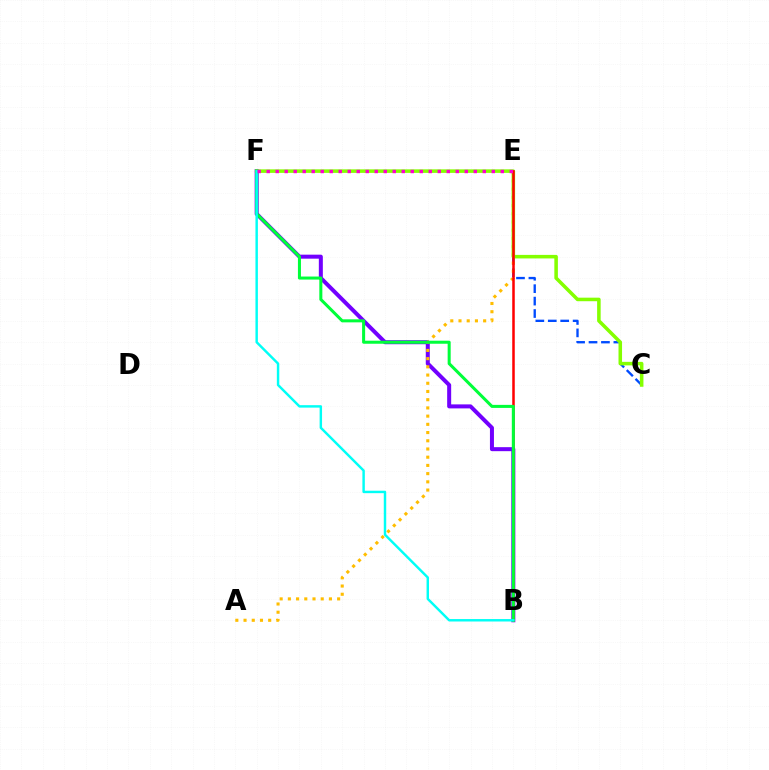{('C', 'E'): [{'color': '#004bff', 'line_style': 'dashed', 'thickness': 1.69}], ('B', 'F'): [{'color': '#7200ff', 'line_style': 'solid', 'thickness': 2.88}, {'color': '#00ff39', 'line_style': 'solid', 'thickness': 2.19}, {'color': '#00fff6', 'line_style': 'solid', 'thickness': 1.76}], ('A', 'E'): [{'color': '#ffbd00', 'line_style': 'dotted', 'thickness': 2.23}], ('C', 'F'): [{'color': '#84ff00', 'line_style': 'solid', 'thickness': 2.55}], ('B', 'E'): [{'color': '#ff0000', 'line_style': 'solid', 'thickness': 1.82}], ('E', 'F'): [{'color': '#ff00cf', 'line_style': 'dotted', 'thickness': 2.45}]}